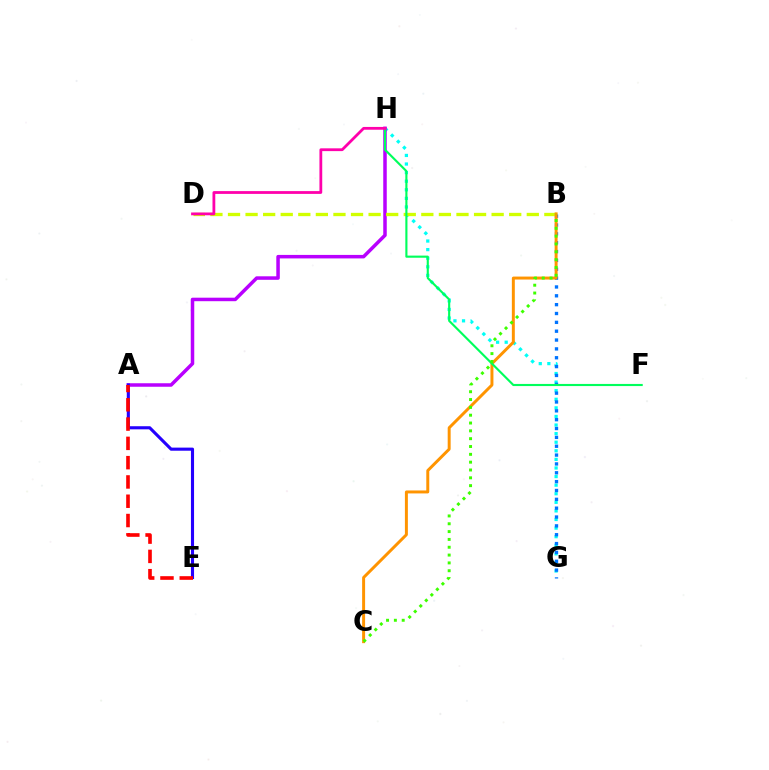{('G', 'H'): [{'color': '#00fff6', 'line_style': 'dotted', 'thickness': 2.33}], ('B', 'G'): [{'color': '#0074ff', 'line_style': 'dotted', 'thickness': 2.4}], ('A', 'H'): [{'color': '#b900ff', 'line_style': 'solid', 'thickness': 2.52}], ('B', 'D'): [{'color': '#d1ff00', 'line_style': 'dashed', 'thickness': 2.39}], ('A', 'E'): [{'color': '#2500ff', 'line_style': 'solid', 'thickness': 2.24}, {'color': '#ff0000', 'line_style': 'dashed', 'thickness': 2.62}], ('B', 'C'): [{'color': '#ff9400', 'line_style': 'solid', 'thickness': 2.13}, {'color': '#3dff00', 'line_style': 'dotted', 'thickness': 2.13}], ('F', 'H'): [{'color': '#00ff5c', 'line_style': 'solid', 'thickness': 1.54}], ('D', 'H'): [{'color': '#ff00ac', 'line_style': 'solid', 'thickness': 2.01}]}